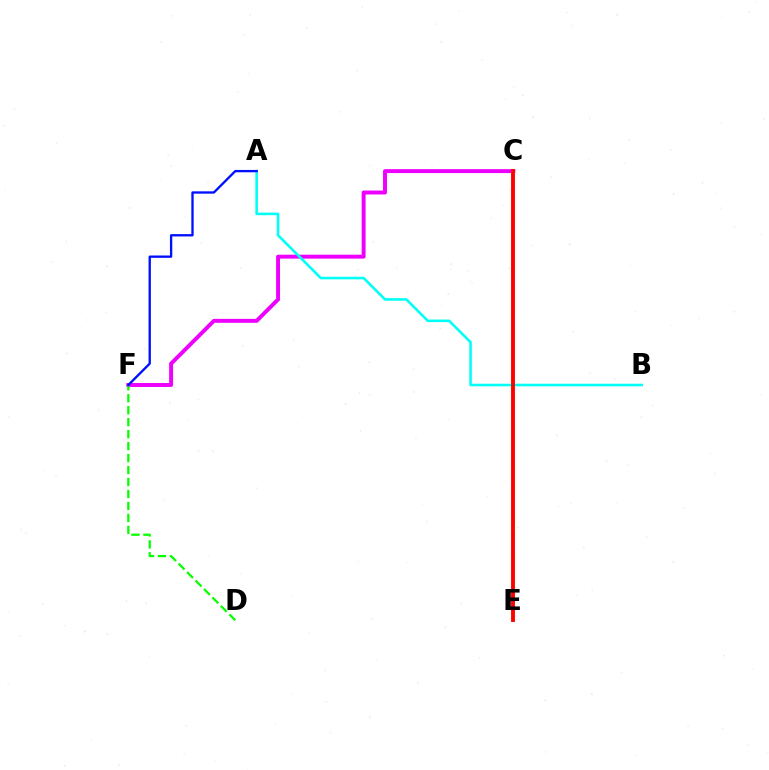{('C', 'F'): [{'color': '#ee00ff', 'line_style': 'solid', 'thickness': 2.84}], ('C', 'E'): [{'color': '#fcf500', 'line_style': 'dotted', 'thickness': 2.65}, {'color': '#ff0000', 'line_style': 'solid', 'thickness': 2.79}], ('A', 'B'): [{'color': '#00fff6', 'line_style': 'solid', 'thickness': 1.86}], ('D', 'F'): [{'color': '#08ff00', 'line_style': 'dashed', 'thickness': 1.63}], ('A', 'F'): [{'color': '#0010ff', 'line_style': 'solid', 'thickness': 1.68}]}